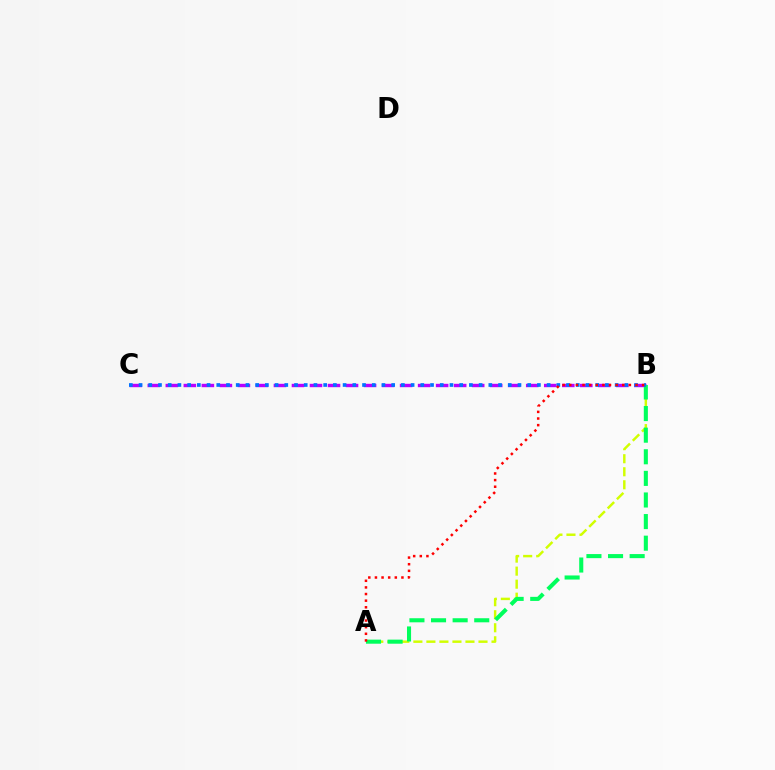{('A', 'B'): [{'color': '#d1ff00', 'line_style': 'dashed', 'thickness': 1.77}, {'color': '#00ff5c', 'line_style': 'dashed', 'thickness': 2.93}, {'color': '#ff0000', 'line_style': 'dotted', 'thickness': 1.8}], ('B', 'C'): [{'color': '#b900ff', 'line_style': 'dashed', 'thickness': 2.45}, {'color': '#0074ff', 'line_style': 'dotted', 'thickness': 2.64}]}